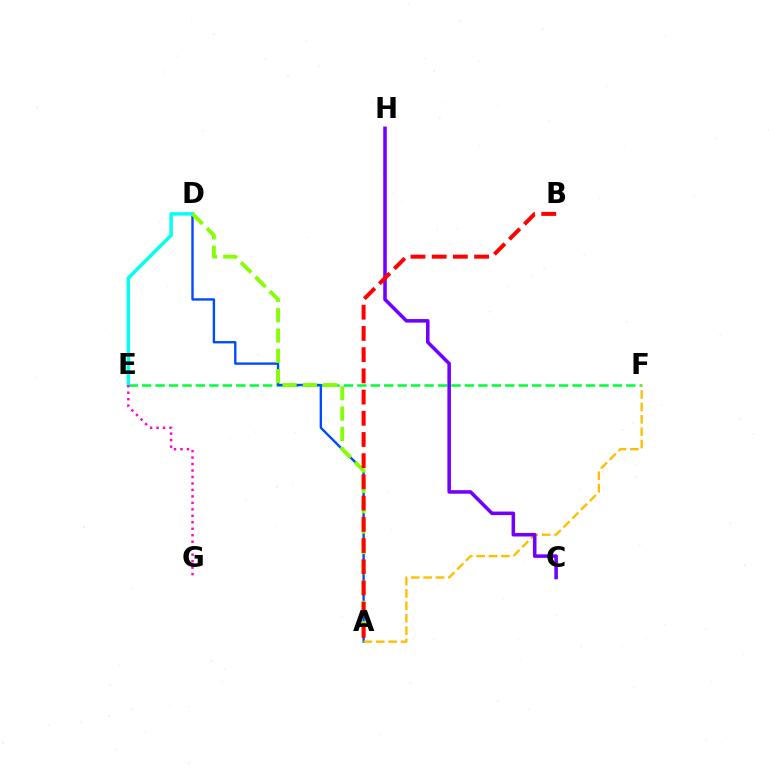{('E', 'F'): [{'color': '#00ff39', 'line_style': 'dashed', 'thickness': 1.83}], ('A', 'D'): [{'color': '#004bff', 'line_style': 'solid', 'thickness': 1.71}, {'color': '#84ff00', 'line_style': 'dashed', 'thickness': 2.76}], ('A', 'F'): [{'color': '#ffbd00', 'line_style': 'dashed', 'thickness': 1.68}], ('D', 'E'): [{'color': '#00fff6', 'line_style': 'solid', 'thickness': 2.49}], ('C', 'H'): [{'color': '#7200ff', 'line_style': 'solid', 'thickness': 2.56}], ('A', 'B'): [{'color': '#ff0000', 'line_style': 'dashed', 'thickness': 2.88}], ('E', 'G'): [{'color': '#ff00cf', 'line_style': 'dotted', 'thickness': 1.76}]}